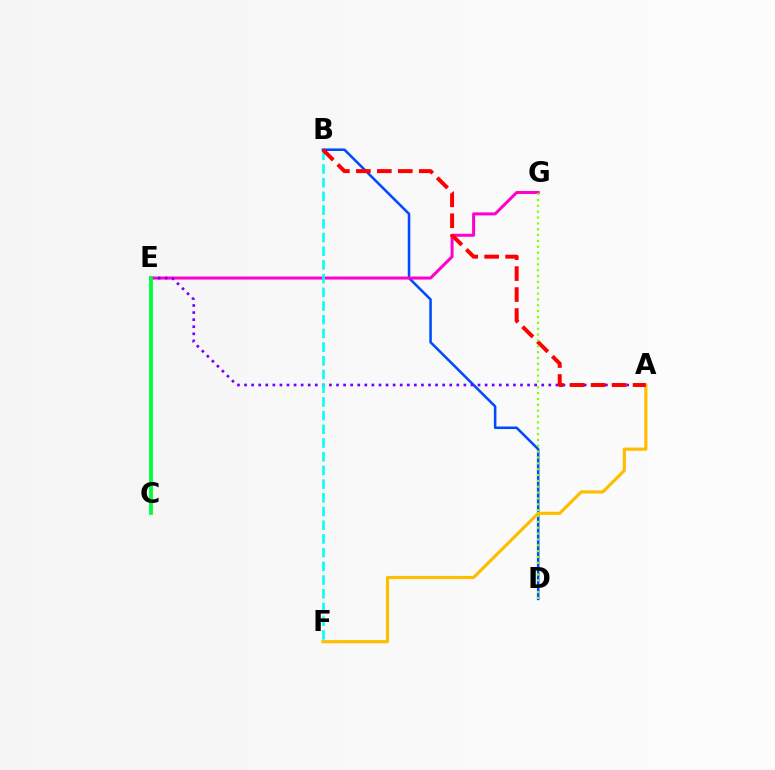{('B', 'D'): [{'color': '#004bff', 'line_style': 'solid', 'thickness': 1.84}], ('E', 'G'): [{'color': '#ff00cf', 'line_style': 'solid', 'thickness': 2.17}], ('A', 'F'): [{'color': '#ffbd00', 'line_style': 'solid', 'thickness': 2.27}], ('A', 'E'): [{'color': '#7200ff', 'line_style': 'dotted', 'thickness': 1.92}], ('B', 'F'): [{'color': '#00fff6', 'line_style': 'dashed', 'thickness': 1.86}], ('C', 'E'): [{'color': '#00ff39', 'line_style': 'solid', 'thickness': 2.73}], ('A', 'B'): [{'color': '#ff0000', 'line_style': 'dashed', 'thickness': 2.85}], ('D', 'G'): [{'color': '#84ff00', 'line_style': 'dotted', 'thickness': 1.59}]}